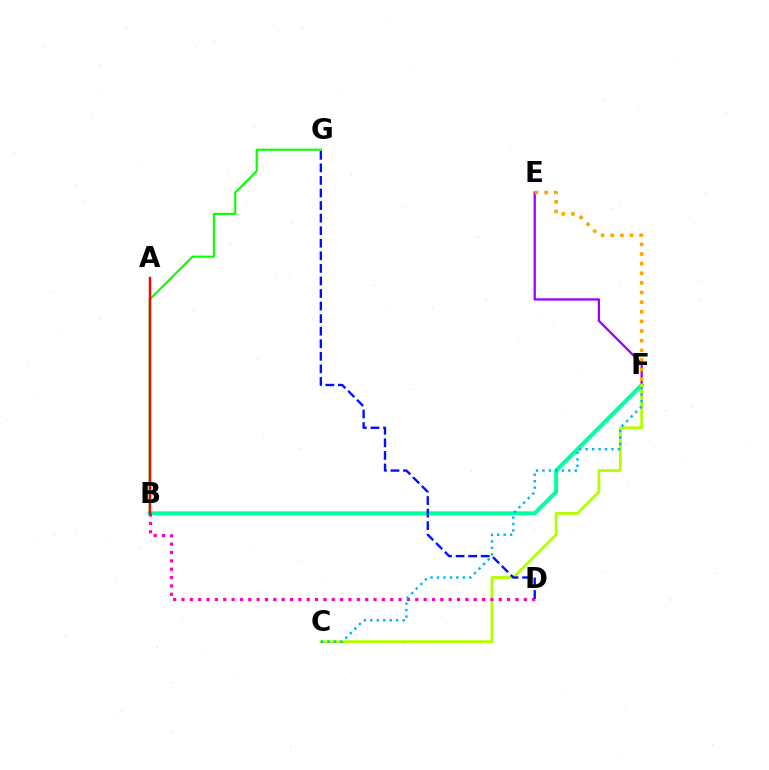{('B', 'G'): [{'color': '#08ff00', 'line_style': 'solid', 'thickness': 1.52}], ('B', 'F'): [{'color': '#00ff9d', 'line_style': 'solid', 'thickness': 2.87}], ('E', 'F'): [{'color': '#9b00ff', 'line_style': 'solid', 'thickness': 1.63}, {'color': '#ffa500', 'line_style': 'dotted', 'thickness': 2.62}], ('C', 'F'): [{'color': '#b3ff00', 'line_style': 'solid', 'thickness': 2.03}, {'color': '#00b5ff', 'line_style': 'dotted', 'thickness': 1.76}], ('B', 'D'): [{'color': '#ff00bd', 'line_style': 'dotted', 'thickness': 2.27}], ('D', 'G'): [{'color': '#0010ff', 'line_style': 'dashed', 'thickness': 1.71}], ('A', 'B'): [{'color': '#ff0000', 'line_style': 'solid', 'thickness': 1.77}]}